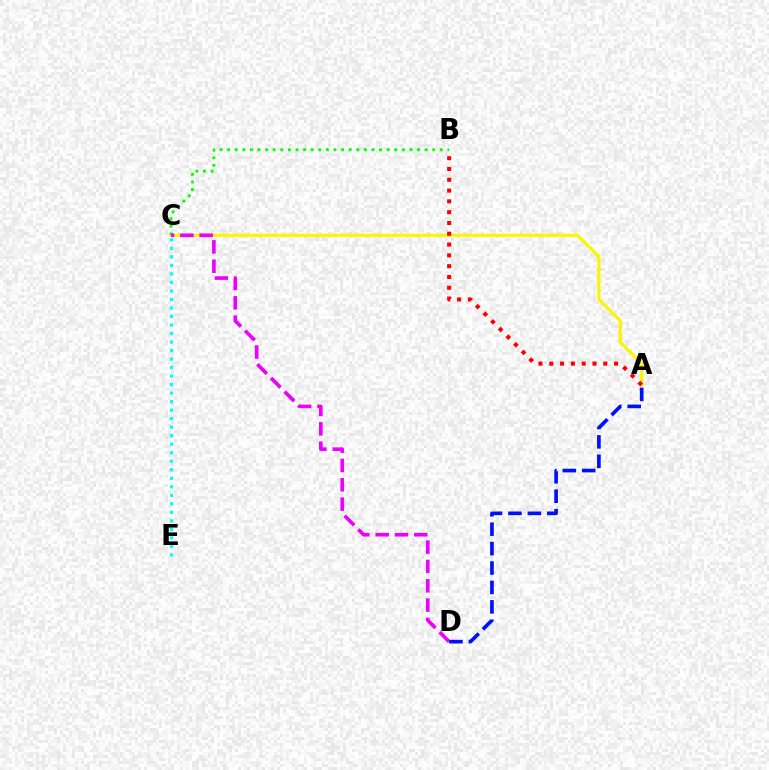{('A', 'C'): [{'color': '#fcf500', 'line_style': 'solid', 'thickness': 2.25}], ('B', 'C'): [{'color': '#08ff00', 'line_style': 'dotted', 'thickness': 2.06}], ('C', 'D'): [{'color': '#ee00ff', 'line_style': 'dashed', 'thickness': 2.63}], ('A', 'B'): [{'color': '#ff0000', 'line_style': 'dotted', 'thickness': 2.93}], ('A', 'D'): [{'color': '#0010ff', 'line_style': 'dashed', 'thickness': 2.64}], ('C', 'E'): [{'color': '#00fff6', 'line_style': 'dotted', 'thickness': 2.31}]}